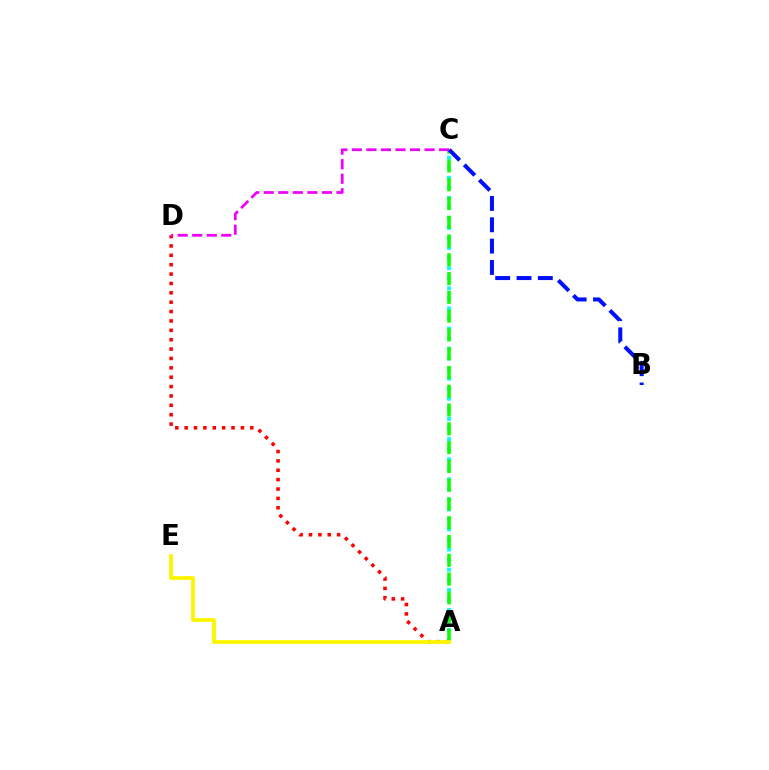{('A', 'D'): [{'color': '#ff0000', 'line_style': 'dotted', 'thickness': 2.55}], ('A', 'C'): [{'color': '#00fff6', 'line_style': 'dotted', 'thickness': 2.73}, {'color': '#08ff00', 'line_style': 'dashed', 'thickness': 2.55}], ('B', 'C'): [{'color': '#0010ff', 'line_style': 'dashed', 'thickness': 2.9}], ('C', 'D'): [{'color': '#ee00ff', 'line_style': 'dashed', 'thickness': 1.98}], ('A', 'E'): [{'color': '#fcf500', 'line_style': 'solid', 'thickness': 2.72}]}